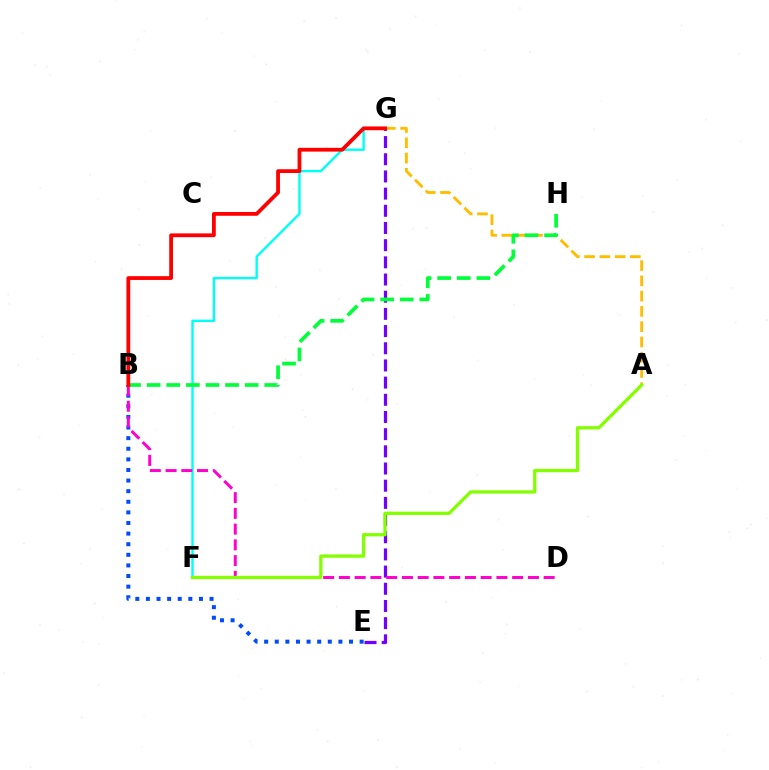{('B', 'E'): [{'color': '#004bff', 'line_style': 'dotted', 'thickness': 2.88}], ('F', 'G'): [{'color': '#00fff6', 'line_style': 'solid', 'thickness': 1.72}], ('A', 'G'): [{'color': '#ffbd00', 'line_style': 'dashed', 'thickness': 2.07}], ('E', 'G'): [{'color': '#7200ff', 'line_style': 'dashed', 'thickness': 2.33}], ('B', 'D'): [{'color': '#ff00cf', 'line_style': 'dashed', 'thickness': 2.14}], ('B', 'H'): [{'color': '#00ff39', 'line_style': 'dashed', 'thickness': 2.66}], ('B', 'G'): [{'color': '#ff0000', 'line_style': 'solid', 'thickness': 2.73}], ('A', 'F'): [{'color': '#84ff00', 'line_style': 'solid', 'thickness': 2.36}]}